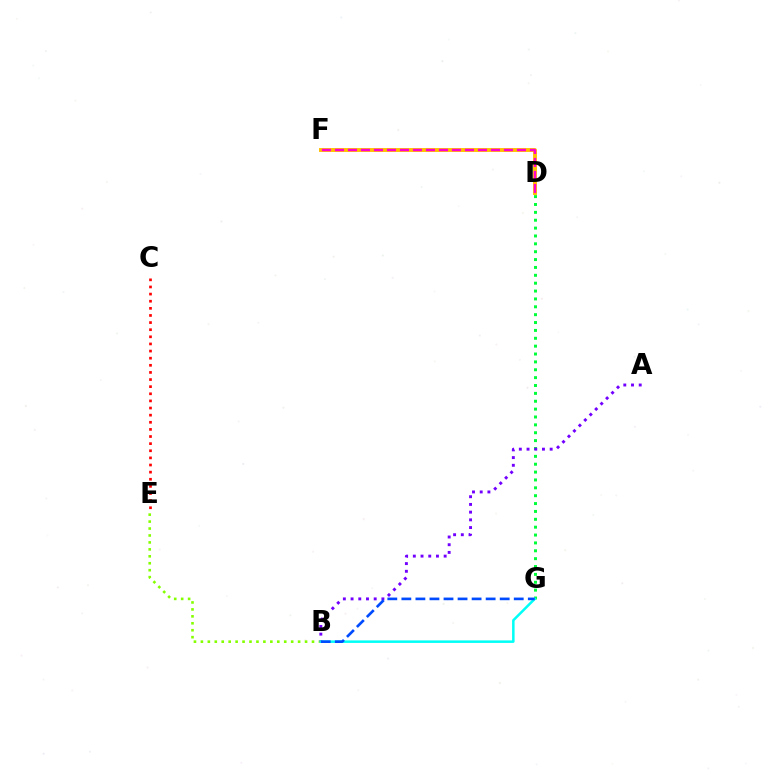{('B', 'E'): [{'color': '#84ff00', 'line_style': 'dotted', 'thickness': 1.89}], ('D', 'F'): [{'color': '#ffbd00', 'line_style': 'solid', 'thickness': 2.81}, {'color': '#ff00cf', 'line_style': 'dashed', 'thickness': 1.77}], ('C', 'E'): [{'color': '#ff0000', 'line_style': 'dotted', 'thickness': 1.93}], ('D', 'G'): [{'color': '#00ff39', 'line_style': 'dotted', 'thickness': 2.14}], ('A', 'B'): [{'color': '#7200ff', 'line_style': 'dotted', 'thickness': 2.09}], ('B', 'G'): [{'color': '#00fff6', 'line_style': 'solid', 'thickness': 1.8}, {'color': '#004bff', 'line_style': 'dashed', 'thickness': 1.91}]}